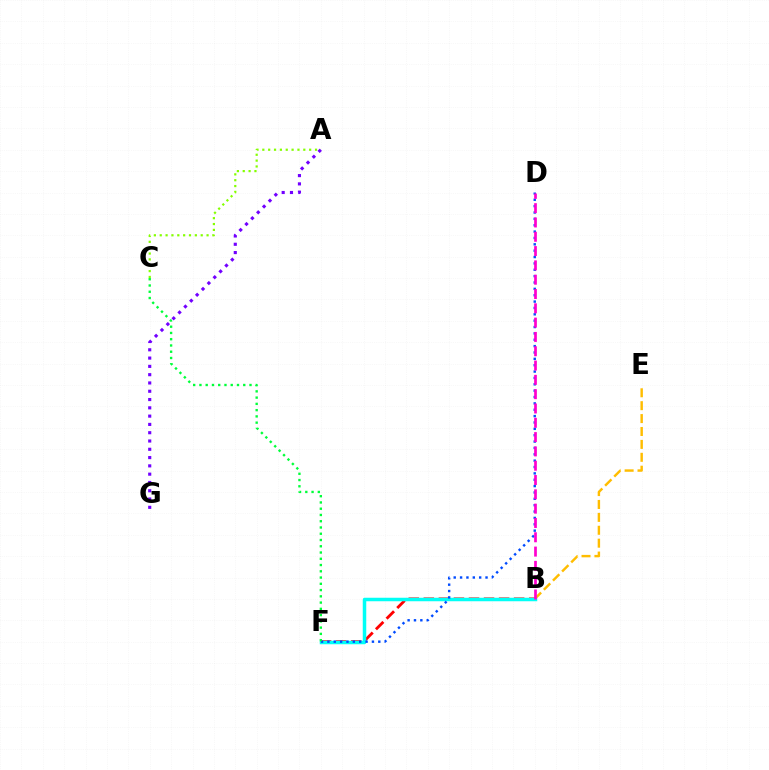{('B', 'E'): [{'color': '#ffbd00', 'line_style': 'dashed', 'thickness': 1.75}], ('B', 'F'): [{'color': '#ff0000', 'line_style': 'dashed', 'thickness': 2.05}, {'color': '#00fff6', 'line_style': 'solid', 'thickness': 2.51}], ('D', 'F'): [{'color': '#004bff', 'line_style': 'dotted', 'thickness': 1.73}], ('A', 'C'): [{'color': '#84ff00', 'line_style': 'dotted', 'thickness': 1.59}], ('A', 'G'): [{'color': '#7200ff', 'line_style': 'dotted', 'thickness': 2.25}], ('B', 'D'): [{'color': '#ff00cf', 'line_style': 'dashed', 'thickness': 1.94}], ('C', 'F'): [{'color': '#00ff39', 'line_style': 'dotted', 'thickness': 1.7}]}